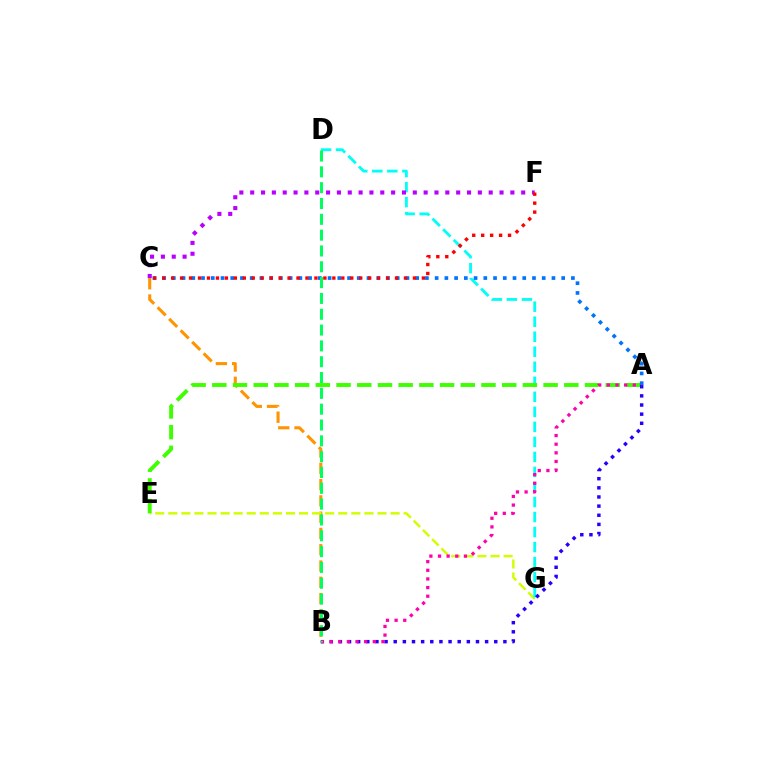{('B', 'C'): [{'color': '#ff9400', 'line_style': 'dashed', 'thickness': 2.21}], ('E', 'G'): [{'color': '#d1ff00', 'line_style': 'dashed', 'thickness': 1.78}], ('D', 'G'): [{'color': '#00fff6', 'line_style': 'dashed', 'thickness': 2.04}], ('A', 'E'): [{'color': '#3dff00', 'line_style': 'dashed', 'thickness': 2.81}], ('A', 'C'): [{'color': '#0074ff', 'line_style': 'dotted', 'thickness': 2.64}], ('A', 'B'): [{'color': '#2500ff', 'line_style': 'dotted', 'thickness': 2.48}, {'color': '#ff00ac', 'line_style': 'dotted', 'thickness': 2.35}], ('C', 'F'): [{'color': '#b900ff', 'line_style': 'dotted', 'thickness': 2.95}, {'color': '#ff0000', 'line_style': 'dotted', 'thickness': 2.43}], ('B', 'D'): [{'color': '#00ff5c', 'line_style': 'dashed', 'thickness': 2.15}]}